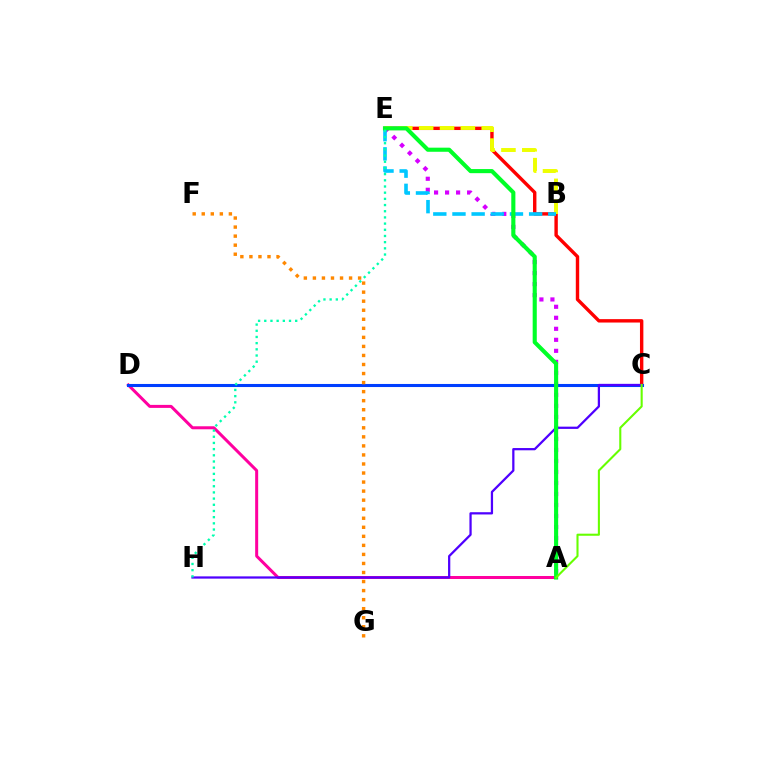{('A', 'D'): [{'color': '#ff00a0', 'line_style': 'solid', 'thickness': 2.17}], ('A', 'E'): [{'color': '#d600ff', 'line_style': 'dotted', 'thickness': 2.99}, {'color': '#00ff27', 'line_style': 'solid', 'thickness': 2.96}], ('C', 'E'): [{'color': '#ff0000', 'line_style': 'solid', 'thickness': 2.45}], ('C', 'D'): [{'color': '#003fff', 'line_style': 'solid', 'thickness': 2.21}], ('C', 'H'): [{'color': '#4f00ff', 'line_style': 'solid', 'thickness': 1.62}], ('B', 'E'): [{'color': '#eeff00', 'line_style': 'dashed', 'thickness': 2.83}, {'color': '#00c7ff', 'line_style': 'dashed', 'thickness': 2.6}], ('F', 'G'): [{'color': '#ff8800', 'line_style': 'dotted', 'thickness': 2.46}], ('E', 'H'): [{'color': '#00ffaf', 'line_style': 'dotted', 'thickness': 1.68}], ('A', 'C'): [{'color': '#66ff00', 'line_style': 'solid', 'thickness': 1.5}]}